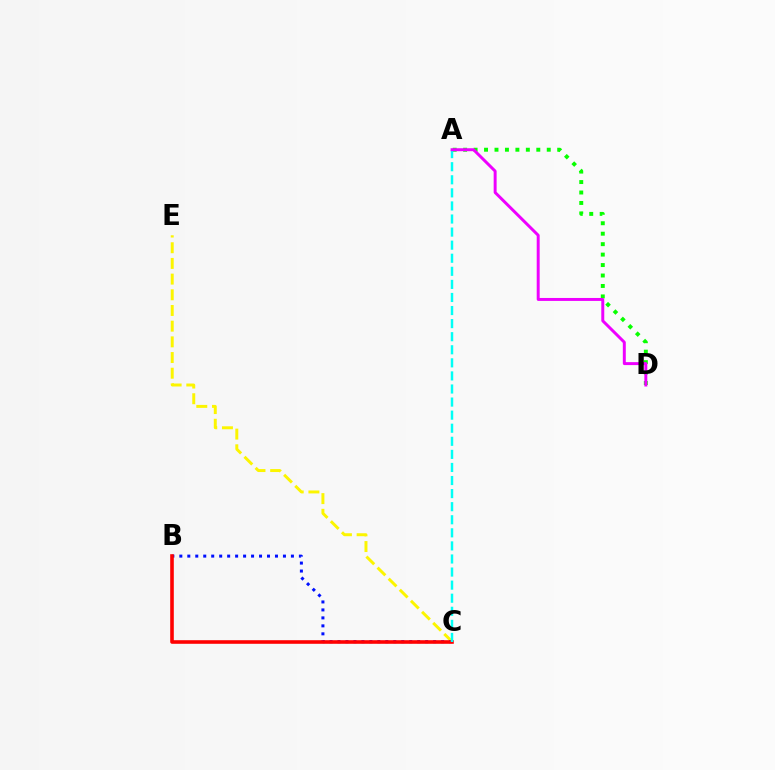{('C', 'E'): [{'color': '#fcf500', 'line_style': 'dashed', 'thickness': 2.13}], ('B', 'C'): [{'color': '#0010ff', 'line_style': 'dotted', 'thickness': 2.17}, {'color': '#ff0000', 'line_style': 'solid', 'thickness': 2.59}], ('A', 'D'): [{'color': '#08ff00', 'line_style': 'dotted', 'thickness': 2.84}, {'color': '#ee00ff', 'line_style': 'solid', 'thickness': 2.13}], ('A', 'C'): [{'color': '#00fff6', 'line_style': 'dashed', 'thickness': 1.78}]}